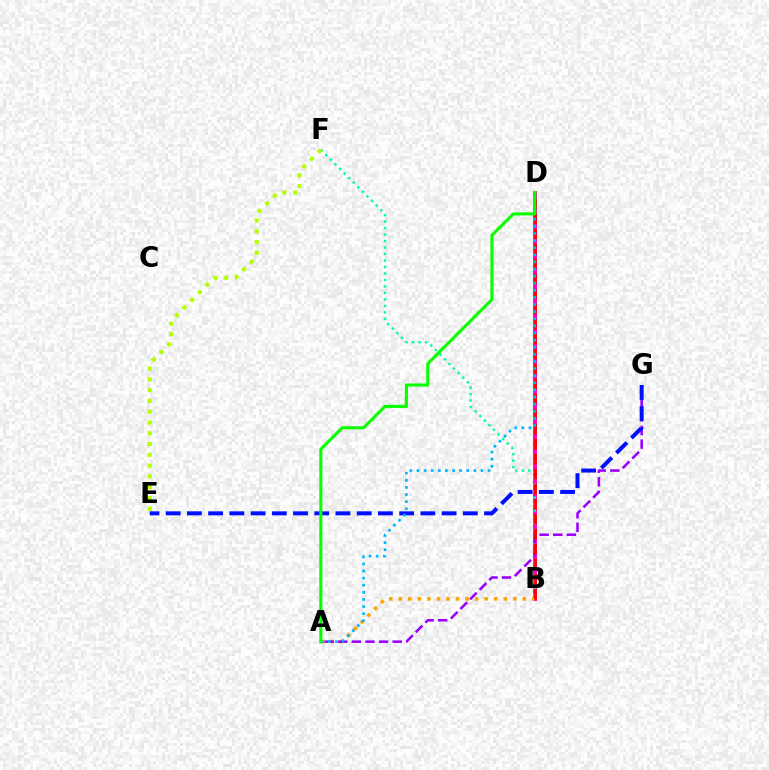{('B', 'D'): [{'color': '#ff00bd', 'line_style': 'solid', 'thickness': 2.8}, {'color': '#ff0000', 'line_style': 'dashed', 'thickness': 2.04}], ('A', 'B'): [{'color': '#ffa500', 'line_style': 'dotted', 'thickness': 2.59}], ('B', 'F'): [{'color': '#00ff9d', 'line_style': 'dotted', 'thickness': 1.76}], ('A', 'G'): [{'color': '#9b00ff', 'line_style': 'dashed', 'thickness': 1.85}], ('E', 'F'): [{'color': '#b3ff00', 'line_style': 'dotted', 'thickness': 2.93}], ('E', 'G'): [{'color': '#0010ff', 'line_style': 'dashed', 'thickness': 2.88}], ('A', 'D'): [{'color': '#00b5ff', 'line_style': 'dotted', 'thickness': 1.93}, {'color': '#08ff00', 'line_style': 'solid', 'thickness': 2.22}]}